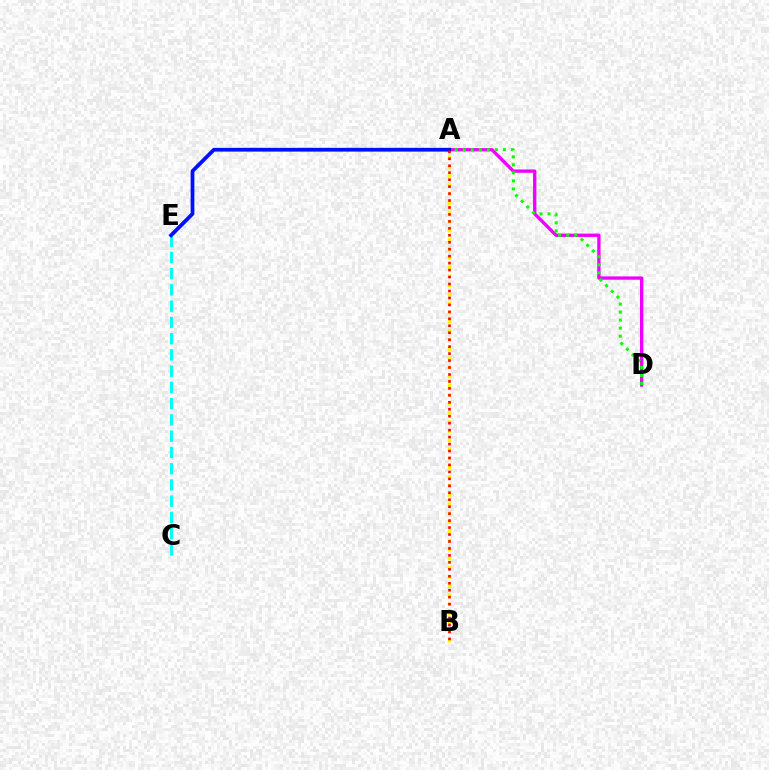{('A', 'D'): [{'color': '#ee00ff', 'line_style': 'solid', 'thickness': 2.4}, {'color': '#08ff00', 'line_style': 'dotted', 'thickness': 2.18}], ('A', 'B'): [{'color': '#fcf500', 'line_style': 'dotted', 'thickness': 2.48}, {'color': '#ff0000', 'line_style': 'dotted', 'thickness': 1.89}], ('C', 'E'): [{'color': '#00fff6', 'line_style': 'dashed', 'thickness': 2.21}], ('A', 'E'): [{'color': '#0010ff', 'line_style': 'solid', 'thickness': 2.71}]}